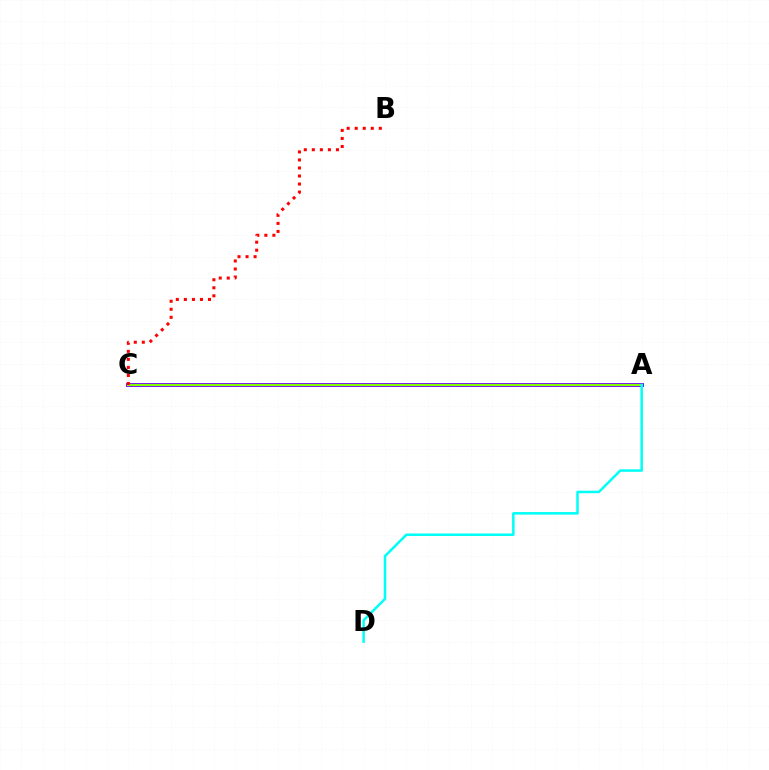{('A', 'C'): [{'color': '#7200ff', 'line_style': 'solid', 'thickness': 2.79}, {'color': '#84ff00', 'line_style': 'solid', 'thickness': 1.54}], ('B', 'C'): [{'color': '#ff0000', 'line_style': 'dotted', 'thickness': 2.18}], ('A', 'D'): [{'color': '#00fff6', 'line_style': 'solid', 'thickness': 1.81}]}